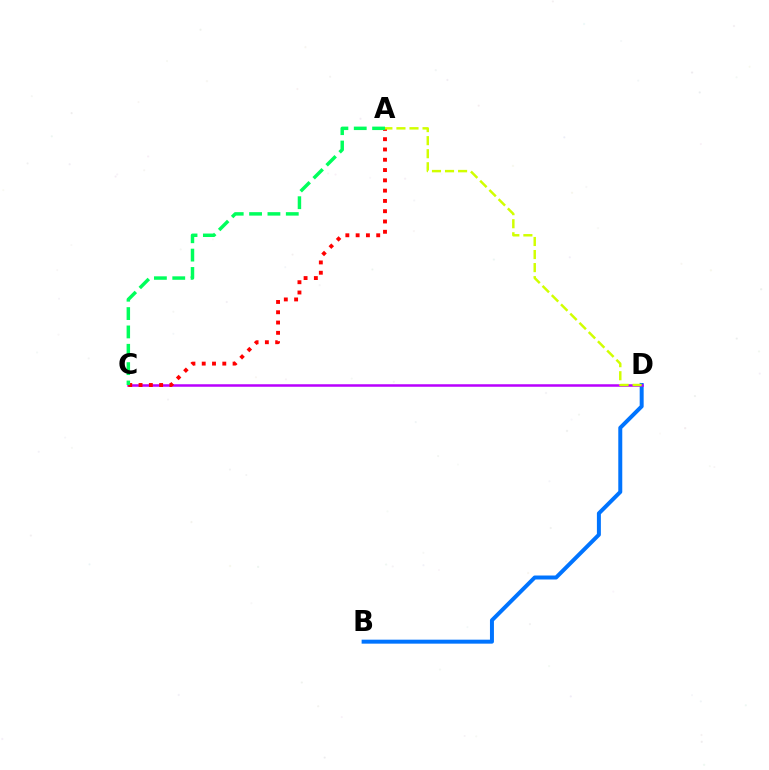{('B', 'D'): [{'color': '#0074ff', 'line_style': 'solid', 'thickness': 2.86}], ('C', 'D'): [{'color': '#b900ff', 'line_style': 'solid', 'thickness': 1.81}], ('A', 'C'): [{'color': '#ff0000', 'line_style': 'dotted', 'thickness': 2.8}, {'color': '#00ff5c', 'line_style': 'dashed', 'thickness': 2.49}], ('A', 'D'): [{'color': '#d1ff00', 'line_style': 'dashed', 'thickness': 1.77}]}